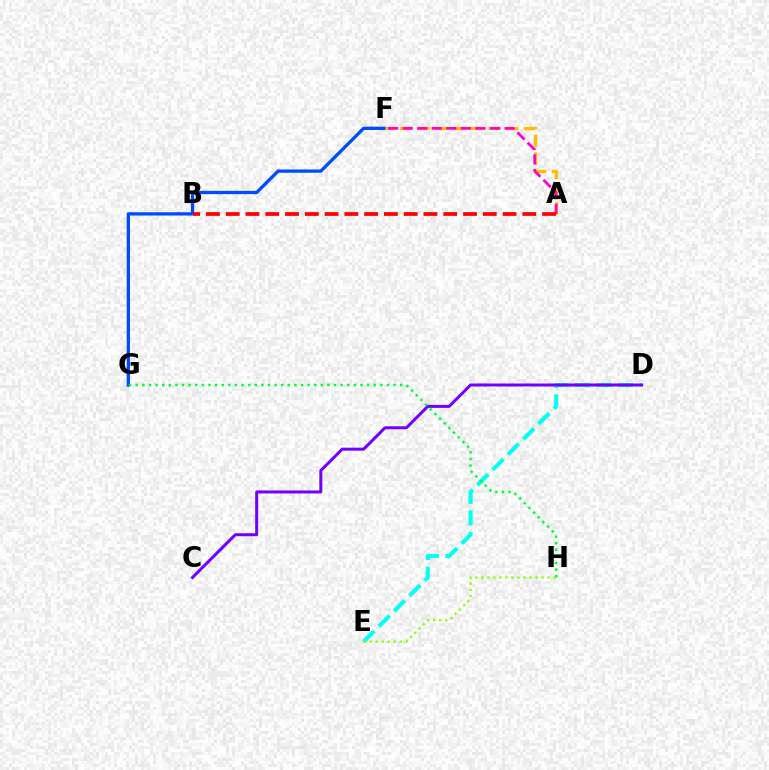{('F', 'G'): [{'color': '#004bff', 'line_style': 'solid', 'thickness': 2.37}], ('D', 'E'): [{'color': '#00fff6', 'line_style': 'dashed', 'thickness': 2.94}], ('A', 'F'): [{'color': '#ffbd00', 'line_style': 'dashed', 'thickness': 2.41}, {'color': '#ff00cf', 'line_style': 'dashed', 'thickness': 1.98}], ('C', 'D'): [{'color': '#7200ff', 'line_style': 'solid', 'thickness': 2.16}], ('G', 'H'): [{'color': '#00ff39', 'line_style': 'dotted', 'thickness': 1.8}], ('E', 'H'): [{'color': '#84ff00', 'line_style': 'dotted', 'thickness': 1.64}], ('A', 'B'): [{'color': '#ff0000', 'line_style': 'dashed', 'thickness': 2.69}]}